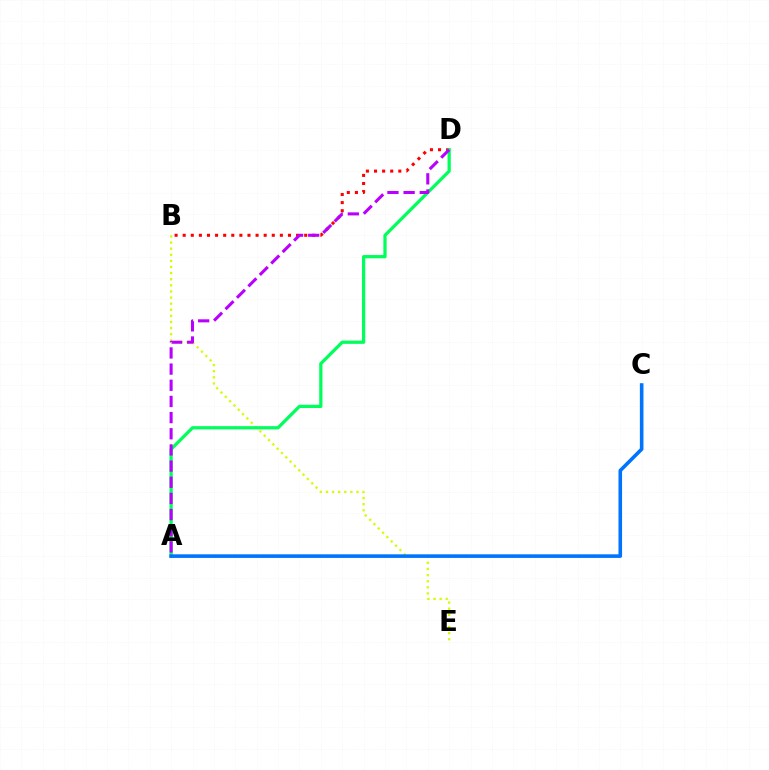{('B', 'E'): [{'color': '#d1ff00', 'line_style': 'dotted', 'thickness': 1.66}], ('B', 'D'): [{'color': '#ff0000', 'line_style': 'dotted', 'thickness': 2.2}], ('A', 'D'): [{'color': '#00ff5c', 'line_style': 'solid', 'thickness': 2.34}, {'color': '#b900ff', 'line_style': 'dashed', 'thickness': 2.2}], ('A', 'C'): [{'color': '#0074ff', 'line_style': 'solid', 'thickness': 2.59}]}